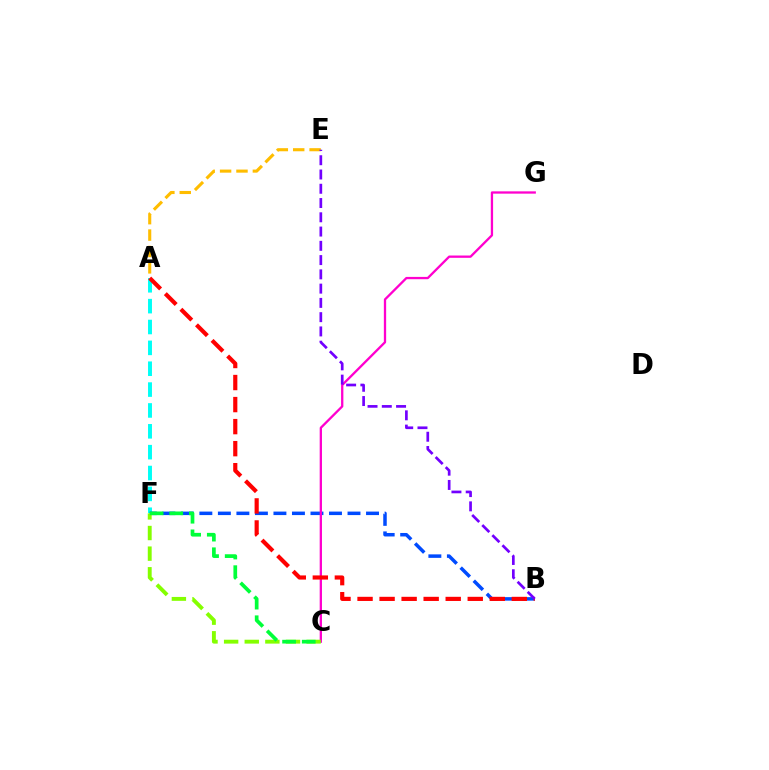{('A', 'F'): [{'color': '#00fff6', 'line_style': 'dashed', 'thickness': 2.83}], ('B', 'F'): [{'color': '#004bff', 'line_style': 'dashed', 'thickness': 2.52}], ('A', 'E'): [{'color': '#ffbd00', 'line_style': 'dashed', 'thickness': 2.23}], ('C', 'G'): [{'color': '#ff00cf', 'line_style': 'solid', 'thickness': 1.66}], ('C', 'F'): [{'color': '#84ff00', 'line_style': 'dashed', 'thickness': 2.8}, {'color': '#00ff39', 'line_style': 'dashed', 'thickness': 2.67}], ('A', 'B'): [{'color': '#ff0000', 'line_style': 'dashed', 'thickness': 2.99}], ('B', 'E'): [{'color': '#7200ff', 'line_style': 'dashed', 'thickness': 1.94}]}